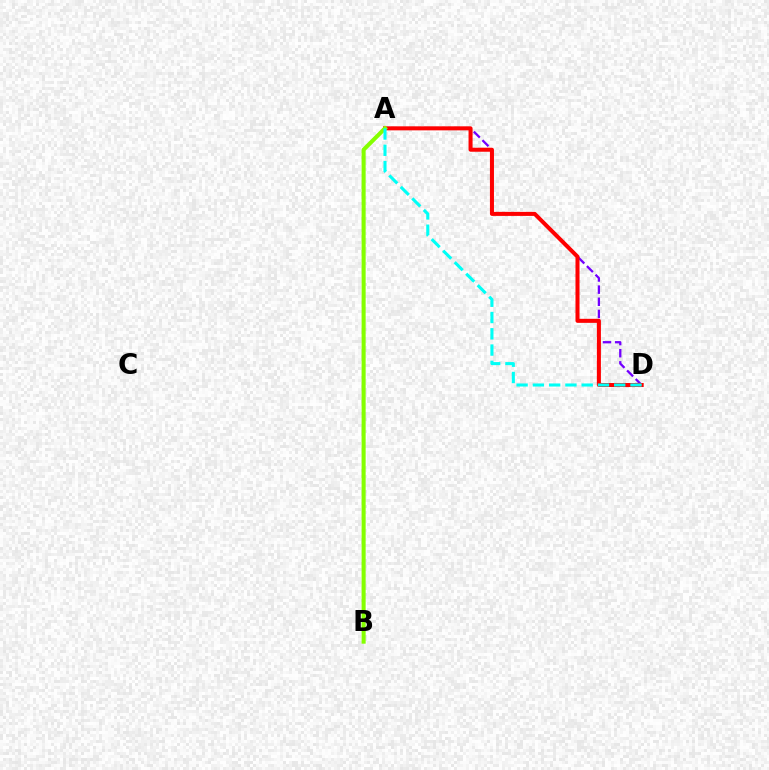{('A', 'D'): [{'color': '#7200ff', 'line_style': 'dashed', 'thickness': 1.65}, {'color': '#ff0000', 'line_style': 'solid', 'thickness': 2.9}, {'color': '#00fff6', 'line_style': 'dashed', 'thickness': 2.21}], ('A', 'B'): [{'color': '#84ff00', 'line_style': 'solid', 'thickness': 2.93}]}